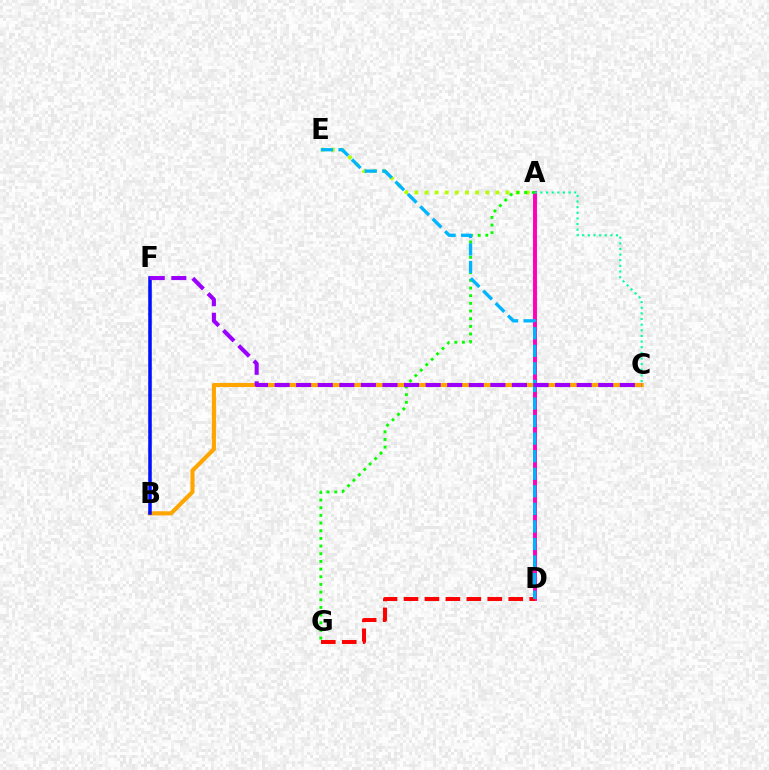{('A', 'E'): [{'color': '#b3ff00', 'line_style': 'dotted', 'thickness': 2.75}], ('B', 'C'): [{'color': '#ffa500', 'line_style': 'solid', 'thickness': 2.97}], ('A', 'D'): [{'color': '#ff00bd', 'line_style': 'solid', 'thickness': 2.83}], ('A', 'G'): [{'color': '#08ff00', 'line_style': 'dotted', 'thickness': 2.08}], ('A', 'C'): [{'color': '#00ff9d', 'line_style': 'dotted', 'thickness': 1.53}], ('D', 'G'): [{'color': '#ff0000', 'line_style': 'dashed', 'thickness': 2.85}], ('B', 'F'): [{'color': '#0010ff', 'line_style': 'solid', 'thickness': 2.56}], ('D', 'E'): [{'color': '#00b5ff', 'line_style': 'dashed', 'thickness': 2.39}], ('C', 'F'): [{'color': '#9b00ff', 'line_style': 'dashed', 'thickness': 2.93}]}